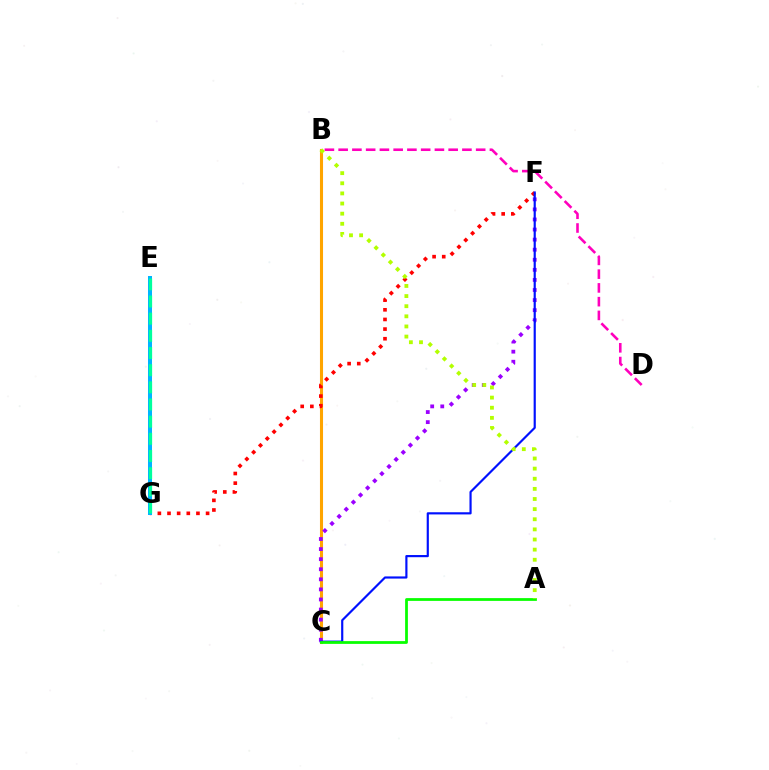{('B', 'C'): [{'color': '#ffa500', 'line_style': 'solid', 'thickness': 2.21}], ('C', 'F'): [{'color': '#9b00ff', 'line_style': 'dotted', 'thickness': 2.74}, {'color': '#0010ff', 'line_style': 'solid', 'thickness': 1.56}], ('F', 'G'): [{'color': '#ff0000', 'line_style': 'dotted', 'thickness': 2.62}], ('B', 'D'): [{'color': '#ff00bd', 'line_style': 'dashed', 'thickness': 1.87}], ('A', 'C'): [{'color': '#08ff00', 'line_style': 'solid', 'thickness': 1.99}], ('A', 'B'): [{'color': '#b3ff00', 'line_style': 'dotted', 'thickness': 2.75}], ('E', 'G'): [{'color': '#00b5ff', 'line_style': 'solid', 'thickness': 2.88}, {'color': '#00ff9d', 'line_style': 'dashed', 'thickness': 2.33}]}